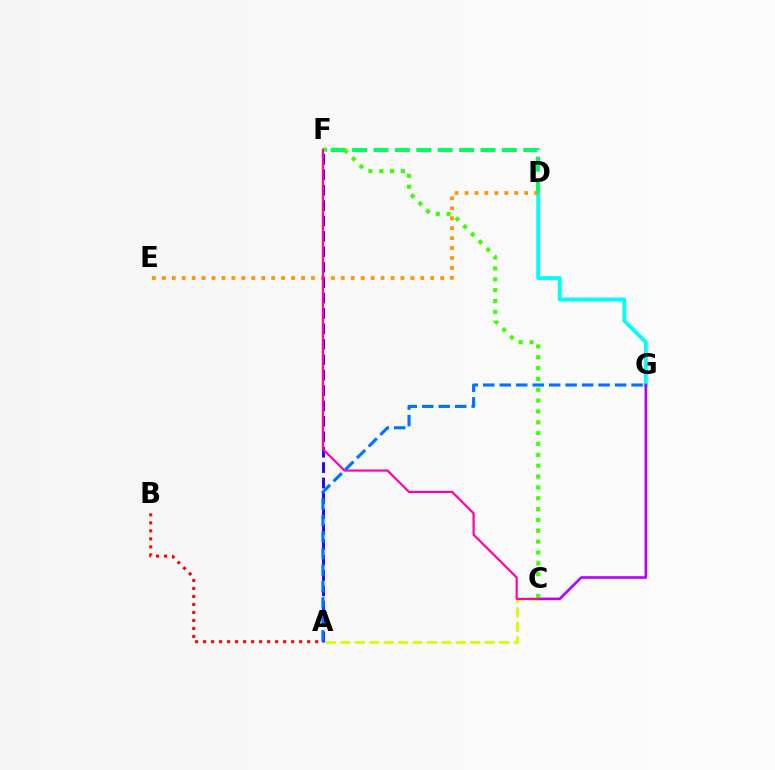{('D', 'G'): [{'color': '#00fff6', 'line_style': 'solid', 'thickness': 2.77}], ('A', 'C'): [{'color': '#d1ff00', 'line_style': 'dashed', 'thickness': 1.96}], ('C', 'G'): [{'color': '#b900ff', 'line_style': 'solid', 'thickness': 1.9}], ('C', 'F'): [{'color': '#3dff00', 'line_style': 'dotted', 'thickness': 2.95}, {'color': '#ff00ac', 'line_style': 'solid', 'thickness': 1.57}], ('A', 'B'): [{'color': '#ff0000', 'line_style': 'dotted', 'thickness': 2.18}], ('D', 'E'): [{'color': '#ff9400', 'line_style': 'dotted', 'thickness': 2.7}], ('A', 'F'): [{'color': '#2500ff', 'line_style': 'dashed', 'thickness': 2.09}], ('D', 'F'): [{'color': '#00ff5c', 'line_style': 'dashed', 'thickness': 2.91}], ('A', 'G'): [{'color': '#0074ff', 'line_style': 'dashed', 'thickness': 2.24}]}